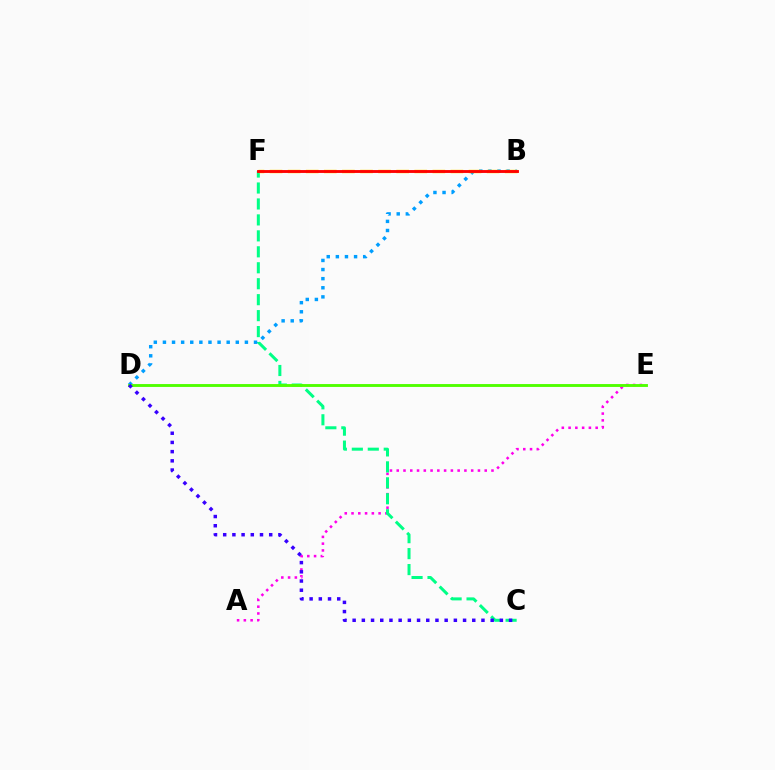{('A', 'E'): [{'color': '#ff00ed', 'line_style': 'dotted', 'thickness': 1.84}], ('C', 'F'): [{'color': '#00ff86', 'line_style': 'dashed', 'thickness': 2.17}], ('B', 'D'): [{'color': '#009eff', 'line_style': 'dotted', 'thickness': 2.47}], ('D', 'E'): [{'color': '#4fff00', 'line_style': 'solid', 'thickness': 2.07}], ('B', 'F'): [{'color': '#ffd500', 'line_style': 'dashed', 'thickness': 2.46}, {'color': '#ff0000', 'line_style': 'solid', 'thickness': 2.07}], ('C', 'D'): [{'color': '#3700ff', 'line_style': 'dotted', 'thickness': 2.5}]}